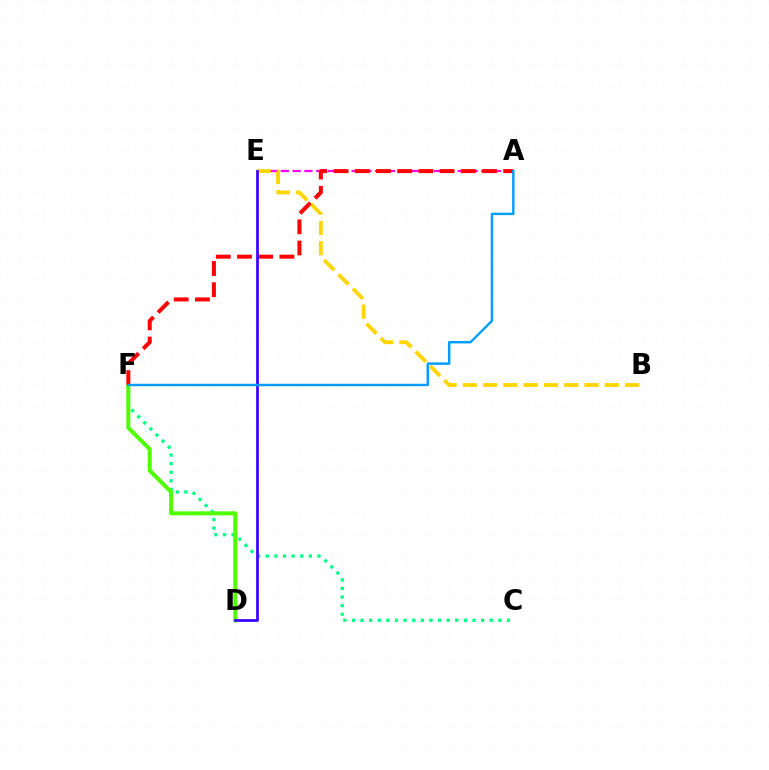{('C', 'F'): [{'color': '#00ff86', 'line_style': 'dotted', 'thickness': 2.34}], ('D', 'F'): [{'color': '#4fff00', 'line_style': 'solid', 'thickness': 2.89}], ('A', 'E'): [{'color': '#ff00ed', 'line_style': 'dashed', 'thickness': 1.6}], ('A', 'F'): [{'color': '#ff0000', 'line_style': 'dashed', 'thickness': 2.88}, {'color': '#009eff', 'line_style': 'solid', 'thickness': 1.75}], ('B', 'E'): [{'color': '#ffd500', 'line_style': 'dashed', 'thickness': 2.76}], ('D', 'E'): [{'color': '#3700ff', 'line_style': 'solid', 'thickness': 1.96}]}